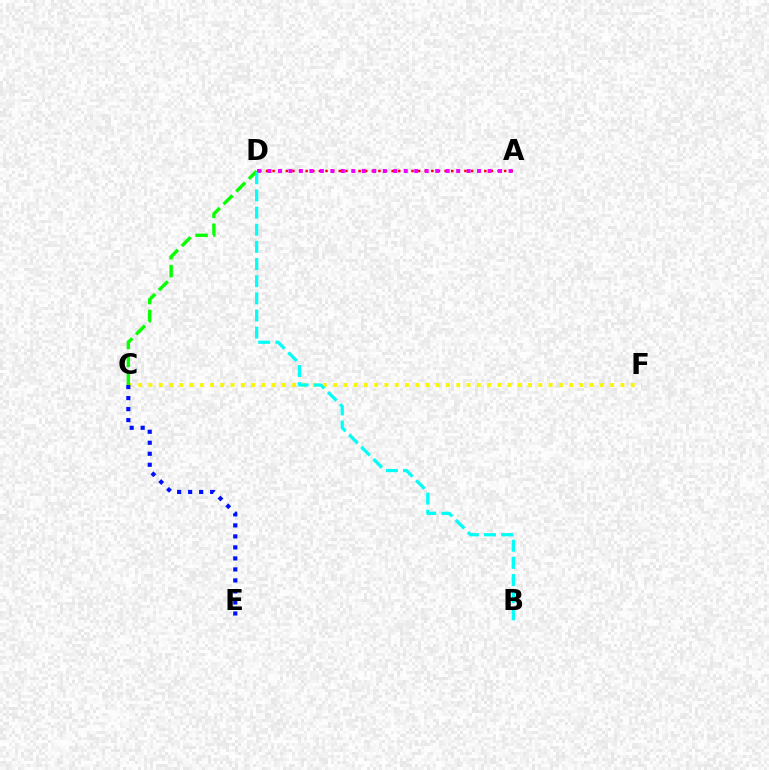{('A', 'D'): [{'color': '#ff0000', 'line_style': 'dotted', 'thickness': 1.8}, {'color': '#ee00ff', 'line_style': 'dotted', 'thickness': 2.85}], ('C', 'F'): [{'color': '#fcf500', 'line_style': 'dotted', 'thickness': 2.79}], ('C', 'E'): [{'color': '#0010ff', 'line_style': 'dotted', 'thickness': 2.99}], ('C', 'D'): [{'color': '#08ff00', 'line_style': 'dashed', 'thickness': 2.43}], ('B', 'D'): [{'color': '#00fff6', 'line_style': 'dashed', 'thickness': 2.33}]}